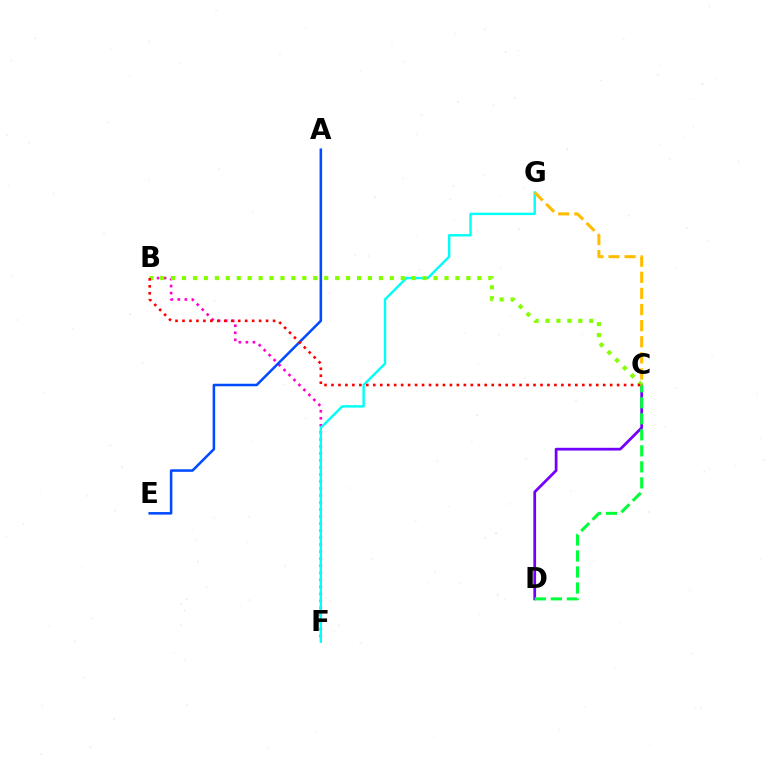{('C', 'D'): [{'color': '#7200ff', 'line_style': 'solid', 'thickness': 1.98}, {'color': '#00ff39', 'line_style': 'dashed', 'thickness': 2.18}], ('B', 'F'): [{'color': '#ff00cf', 'line_style': 'dotted', 'thickness': 1.91}], ('F', 'G'): [{'color': '#00fff6', 'line_style': 'solid', 'thickness': 1.74}], ('C', 'G'): [{'color': '#ffbd00', 'line_style': 'dashed', 'thickness': 2.19}], ('A', 'E'): [{'color': '#004bff', 'line_style': 'solid', 'thickness': 1.83}], ('B', 'C'): [{'color': '#84ff00', 'line_style': 'dotted', 'thickness': 2.97}, {'color': '#ff0000', 'line_style': 'dotted', 'thickness': 1.89}]}